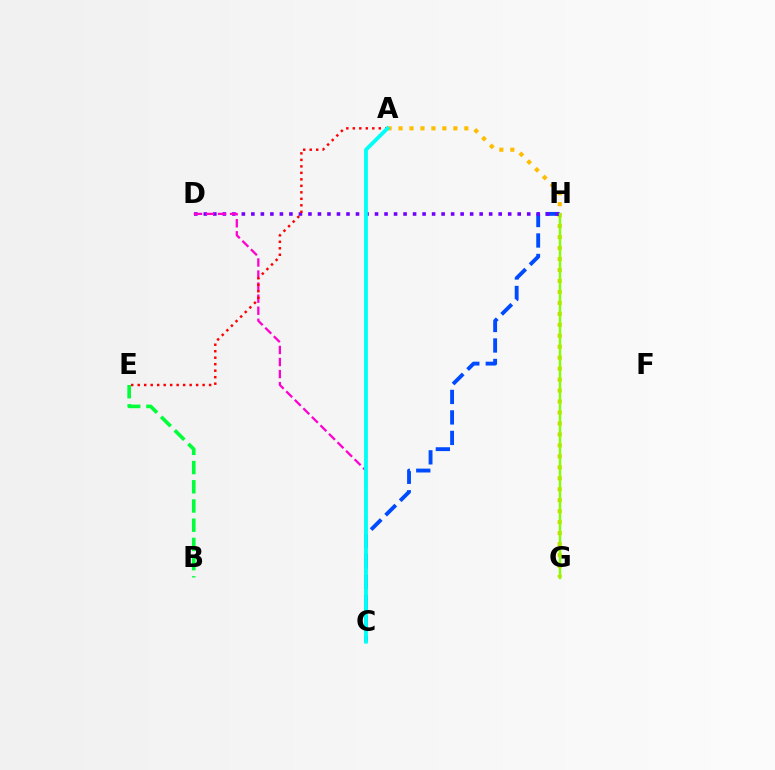{('A', 'G'): [{'color': '#ffbd00', 'line_style': 'dotted', 'thickness': 2.98}], ('C', 'H'): [{'color': '#004bff', 'line_style': 'dashed', 'thickness': 2.78}], ('D', 'H'): [{'color': '#7200ff', 'line_style': 'dotted', 'thickness': 2.58}], ('B', 'E'): [{'color': '#00ff39', 'line_style': 'dashed', 'thickness': 2.61}], ('C', 'D'): [{'color': '#ff00cf', 'line_style': 'dashed', 'thickness': 1.64}], ('G', 'H'): [{'color': '#84ff00', 'line_style': 'solid', 'thickness': 1.75}], ('A', 'E'): [{'color': '#ff0000', 'line_style': 'dotted', 'thickness': 1.76}], ('A', 'C'): [{'color': '#00fff6', 'line_style': 'solid', 'thickness': 2.75}]}